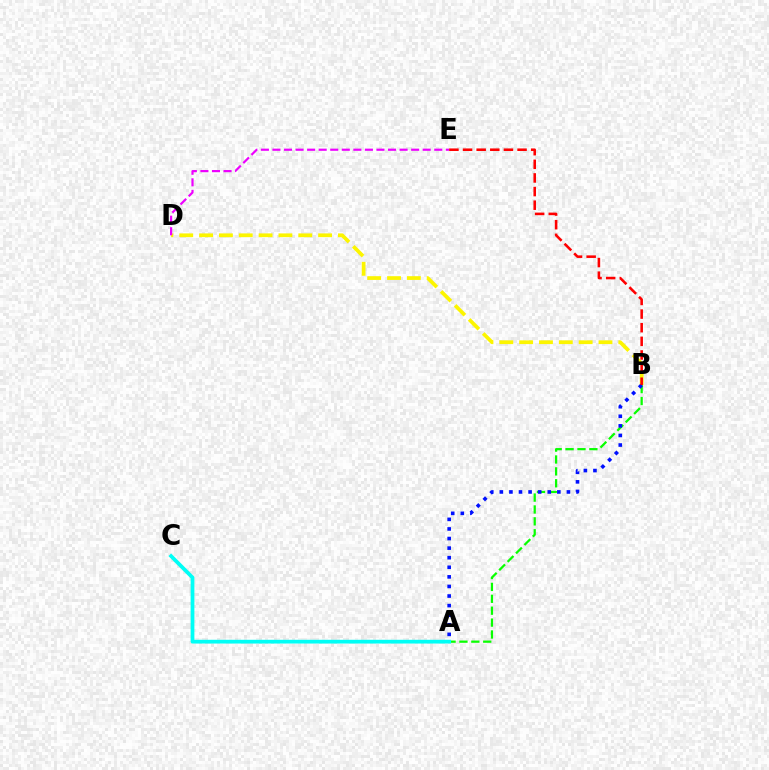{('A', 'B'): [{'color': '#08ff00', 'line_style': 'dashed', 'thickness': 1.62}, {'color': '#0010ff', 'line_style': 'dotted', 'thickness': 2.6}], ('A', 'C'): [{'color': '#00fff6', 'line_style': 'solid', 'thickness': 2.7}], ('B', 'D'): [{'color': '#fcf500', 'line_style': 'dashed', 'thickness': 2.69}], ('D', 'E'): [{'color': '#ee00ff', 'line_style': 'dashed', 'thickness': 1.57}], ('B', 'E'): [{'color': '#ff0000', 'line_style': 'dashed', 'thickness': 1.85}]}